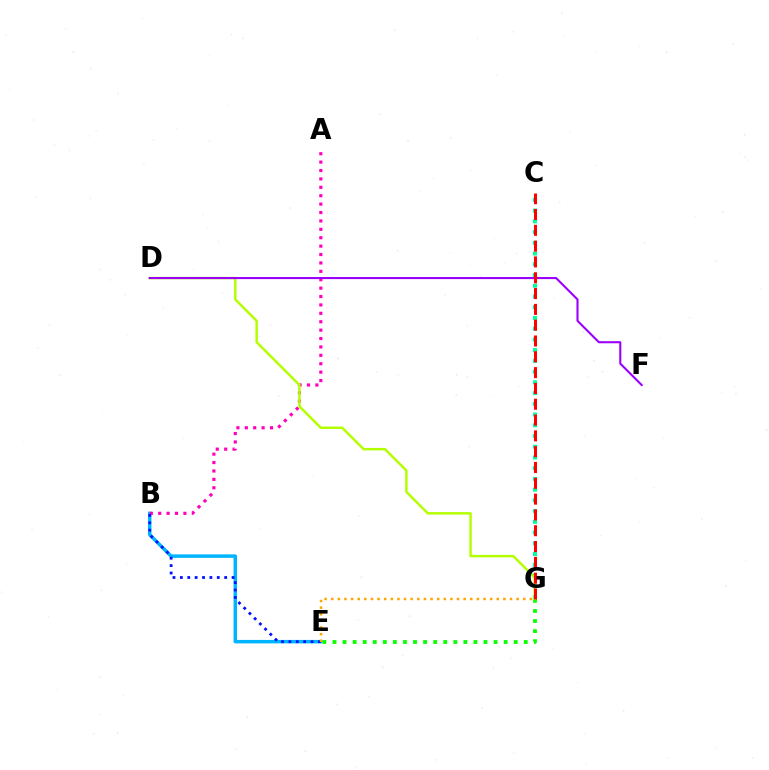{('B', 'E'): [{'color': '#00b5ff', 'line_style': 'solid', 'thickness': 2.5}, {'color': '#0010ff', 'line_style': 'dotted', 'thickness': 2.01}], ('E', 'G'): [{'color': '#08ff00', 'line_style': 'dotted', 'thickness': 2.74}, {'color': '#ffa500', 'line_style': 'dotted', 'thickness': 1.8}], ('A', 'B'): [{'color': '#ff00bd', 'line_style': 'dotted', 'thickness': 2.28}], ('C', 'G'): [{'color': '#00ff9d', 'line_style': 'dotted', 'thickness': 2.92}, {'color': '#ff0000', 'line_style': 'dashed', 'thickness': 2.15}], ('D', 'G'): [{'color': '#b3ff00', 'line_style': 'solid', 'thickness': 1.78}], ('D', 'F'): [{'color': '#9b00ff', 'line_style': 'solid', 'thickness': 1.51}]}